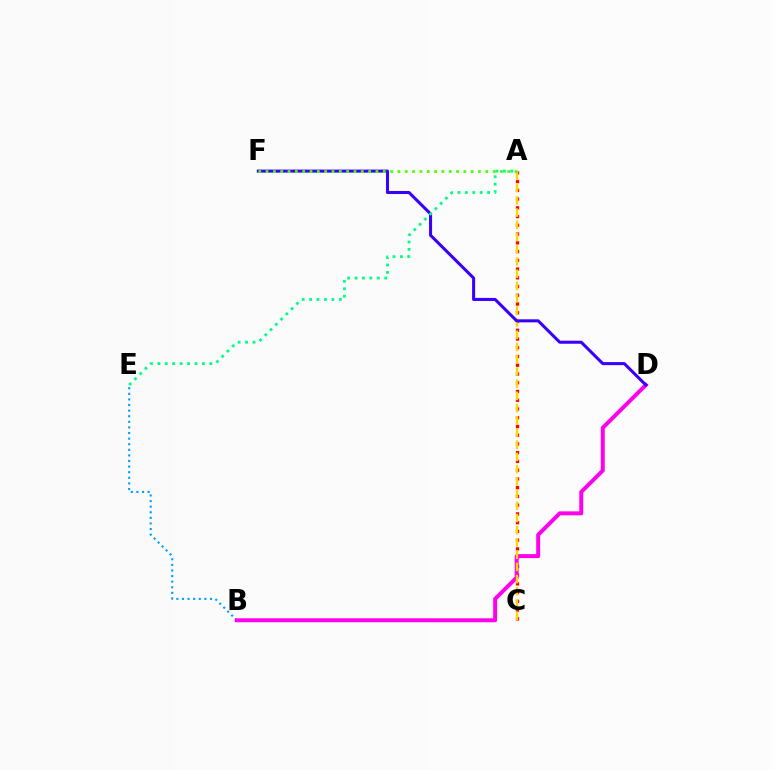{('B', 'E'): [{'color': '#009eff', 'line_style': 'dotted', 'thickness': 1.52}], ('A', 'C'): [{'color': '#ff0000', 'line_style': 'dotted', 'thickness': 2.38}, {'color': '#ffd500', 'line_style': 'dashed', 'thickness': 1.66}], ('B', 'D'): [{'color': '#ff00ed', 'line_style': 'solid', 'thickness': 2.85}], ('D', 'F'): [{'color': '#3700ff', 'line_style': 'solid', 'thickness': 2.19}], ('A', 'F'): [{'color': '#4fff00', 'line_style': 'dotted', 'thickness': 1.99}], ('A', 'E'): [{'color': '#00ff86', 'line_style': 'dotted', 'thickness': 2.02}]}